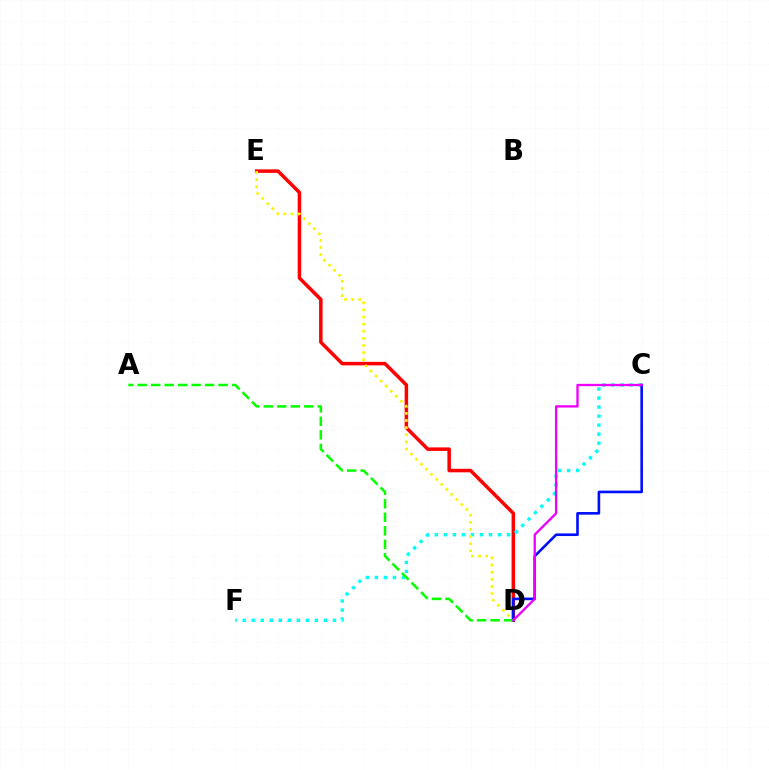{('D', 'E'): [{'color': '#ff0000', 'line_style': 'solid', 'thickness': 2.53}, {'color': '#fcf500', 'line_style': 'dotted', 'thickness': 1.94}], ('C', 'F'): [{'color': '#00fff6', 'line_style': 'dotted', 'thickness': 2.45}], ('C', 'D'): [{'color': '#0010ff', 'line_style': 'solid', 'thickness': 1.89}, {'color': '#ee00ff', 'line_style': 'solid', 'thickness': 1.67}], ('A', 'D'): [{'color': '#08ff00', 'line_style': 'dashed', 'thickness': 1.83}]}